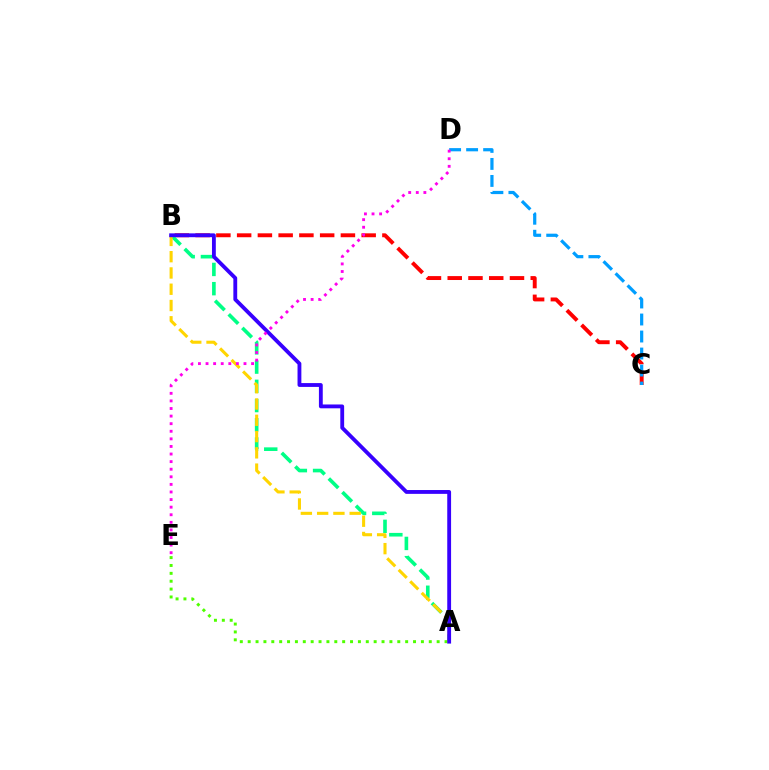{('B', 'C'): [{'color': '#ff0000', 'line_style': 'dashed', 'thickness': 2.82}], ('A', 'B'): [{'color': '#00ff86', 'line_style': 'dashed', 'thickness': 2.61}, {'color': '#ffd500', 'line_style': 'dashed', 'thickness': 2.21}, {'color': '#3700ff', 'line_style': 'solid', 'thickness': 2.76}], ('C', 'D'): [{'color': '#009eff', 'line_style': 'dashed', 'thickness': 2.31}], ('A', 'E'): [{'color': '#4fff00', 'line_style': 'dotted', 'thickness': 2.14}], ('D', 'E'): [{'color': '#ff00ed', 'line_style': 'dotted', 'thickness': 2.06}]}